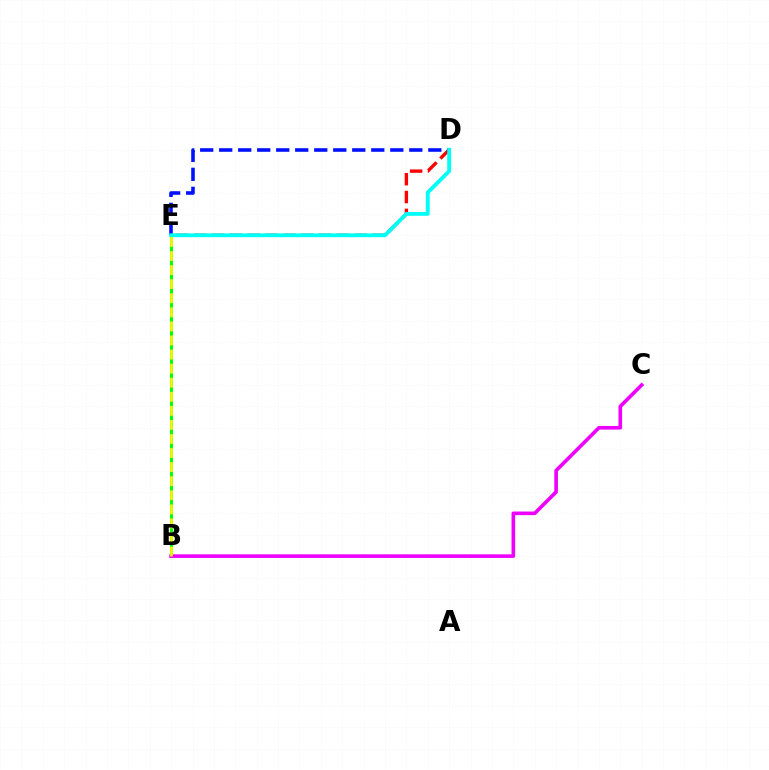{('B', 'E'): [{'color': '#08ff00', 'line_style': 'solid', 'thickness': 2.18}, {'color': '#fcf500', 'line_style': 'dashed', 'thickness': 1.91}], ('D', 'E'): [{'color': '#ff0000', 'line_style': 'dashed', 'thickness': 2.42}, {'color': '#0010ff', 'line_style': 'dashed', 'thickness': 2.58}, {'color': '#00fff6', 'line_style': 'solid', 'thickness': 2.78}], ('B', 'C'): [{'color': '#ee00ff', 'line_style': 'solid', 'thickness': 2.61}]}